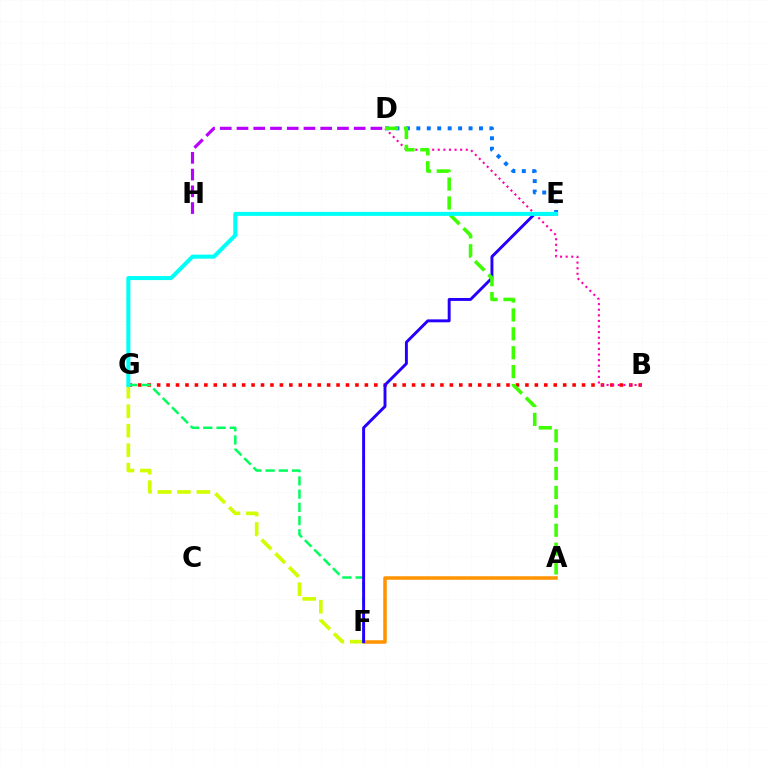{('B', 'G'): [{'color': '#ff0000', 'line_style': 'dotted', 'thickness': 2.57}], ('A', 'F'): [{'color': '#ff9400', 'line_style': 'solid', 'thickness': 2.53}], ('D', 'E'): [{'color': '#0074ff', 'line_style': 'dotted', 'thickness': 2.84}], ('F', 'G'): [{'color': '#d1ff00', 'line_style': 'dashed', 'thickness': 2.64}, {'color': '#00ff5c', 'line_style': 'dashed', 'thickness': 1.8}], ('B', 'D'): [{'color': '#ff00ac', 'line_style': 'dotted', 'thickness': 1.52}], ('D', 'H'): [{'color': '#b900ff', 'line_style': 'dashed', 'thickness': 2.27}], ('E', 'F'): [{'color': '#2500ff', 'line_style': 'solid', 'thickness': 2.11}], ('A', 'D'): [{'color': '#3dff00', 'line_style': 'dashed', 'thickness': 2.57}], ('E', 'G'): [{'color': '#00fff6', 'line_style': 'solid', 'thickness': 2.91}]}